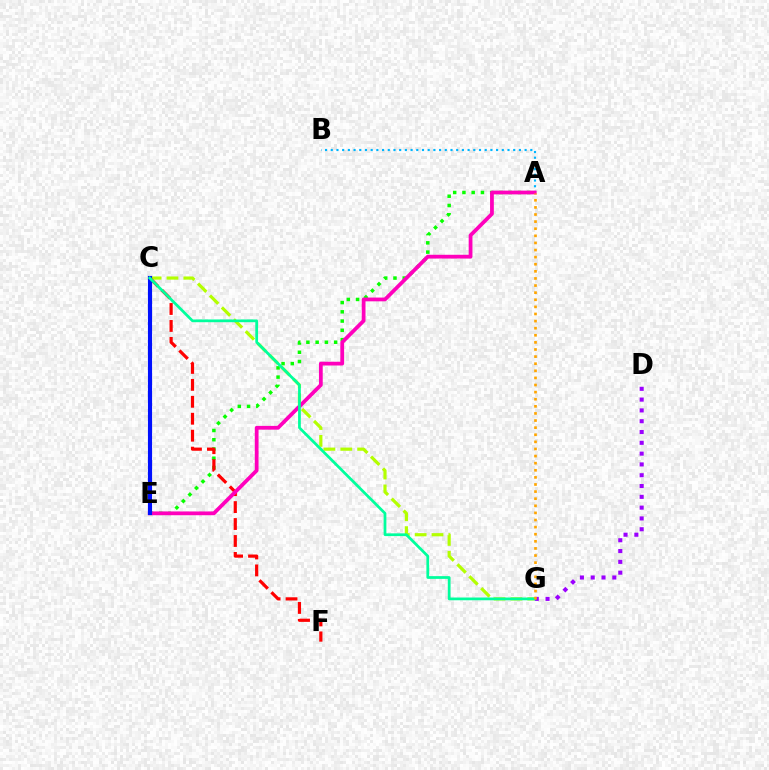{('A', 'B'): [{'color': '#00b5ff', 'line_style': 'dotted', 'thickness': 1.55}], ('C', 'G'): [{'color': '#b3ff00', 'line_style': 'dashed', 'thickness': 2.29}, {'color': '#00ff9d', 'line_style': 'solid', 'thickness': 1.97}], ('A', 'E'): [{'color': '#08ff00', 'line_style': 'dotted', 'thickness': 2.51}, {'color': '#ff00bd', 'line_style': 'solid', 'thickness': 2.71}], ('C', 'F'): [{'color': '#ff0000', 'line_style': 'dashed', 'thickness': 2.3}], ('D', 'G'): [{'color': '#9b00ff', 'line_style': 'dotted', 'thickness': 2.93}], ('C', 'E'): [{'color': '#0010ff', 'line_style': 'solid', 'thickness': 2.98}], ('A', 'G'): [{'color': '#ffa500', 'line_style': 'dotted', 'thickness': 1.93}]}